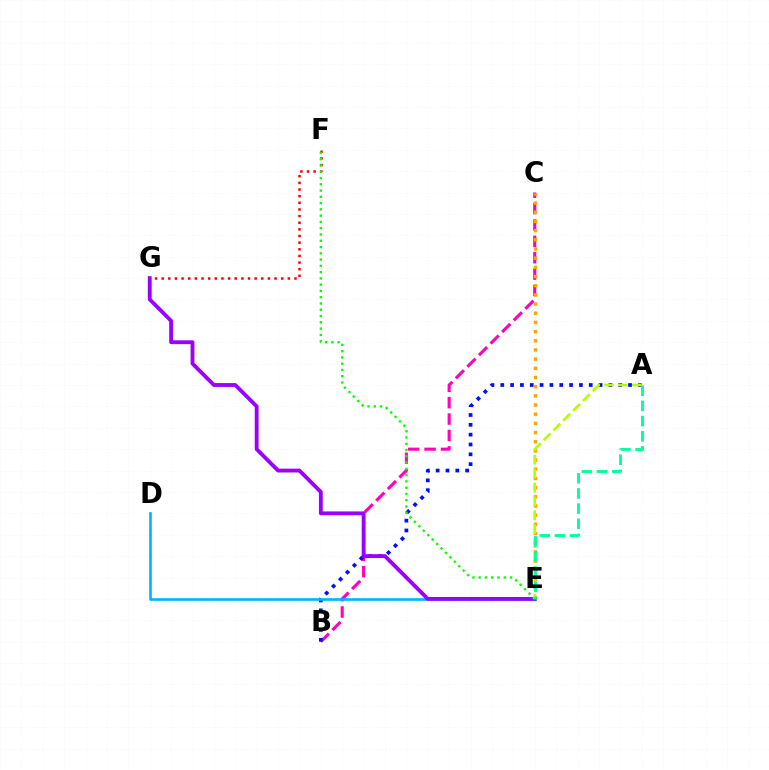{('F', 'G'): [{'color': '#ff0000', 'line_style': 'dotted', 'thickness': 1.8}], ('B', 'C'): [{'color': '#ff00bd', 'line_style': 'dashed', 'thickness': 2.23}], ('A', 'B'): [{'color': '#0010ff', 'line_style': 'dotted', 'thickness': 2.67}], ('D', 'E'): [{'color': '#00b5ff', 'line_style': 'solid', 'thickness': 1.9}], ('C', 'E'): [{'color': '#ffa500', 'line_style': 'dotted', 'thickness': 2.49}], ('E', 'G'): [{'color': '#9b00ff', 'line_style': 'solid', 'thickness': 2.76}], ('E', 'F'): [{'color': '#08ff00', 'line_style': 'dotted', 'thickness': 1.7}], ('A', 'E'): [{'color': '#b3ff00', 'line_style': 'dashed', 'thickness': 1.89}, {'color': '#00ff9d', 'line_style': 'dashed', 'thickness': 2.06}]}